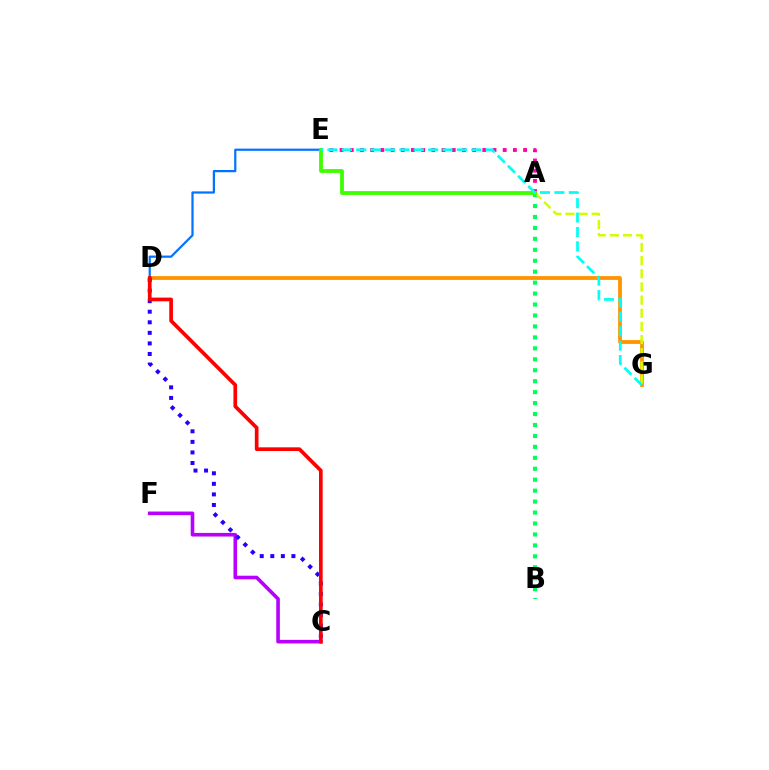{('C', 'F'): [{'color': '#b900ff', 'line_style': 'solid', 'thickness': 2.6}], ('D', 'G'): [{'color': '#ff9400', 'line_style': 'solid', 'thickness': 2.73}], ('C', 'D'): [{'color': '#2500ff', 'line_style': 'dotted', 'thickness': 2.87}, {'color': '#ff0000', 'line_style': 'solid', 'thickness': 2.65}], ('D', 'E'): [{'color': '#0074ff', 'line_style': 'solid', 'thickness': 1.6}], ('A', 'B'): [{'color': '#00ff5c', 'line_style': 'dotted', 'thickness': 2.97}], ('A', 'G'): [{'color': '#d1ff00', 'line_style': 'dashed', 'thickness': 1.79}], ('A', 'E'): [{'color': '#ff00ac', 'line_style': 'dotted', 'thickness': 2.77}, {'color': '#3dff00', 'line_style': 'solid', 'thickness': 2.74}], ('E', 'G'): [{'color': '#00fff6', 'line_style': 'dashed', 'thickness': 1.96}]}